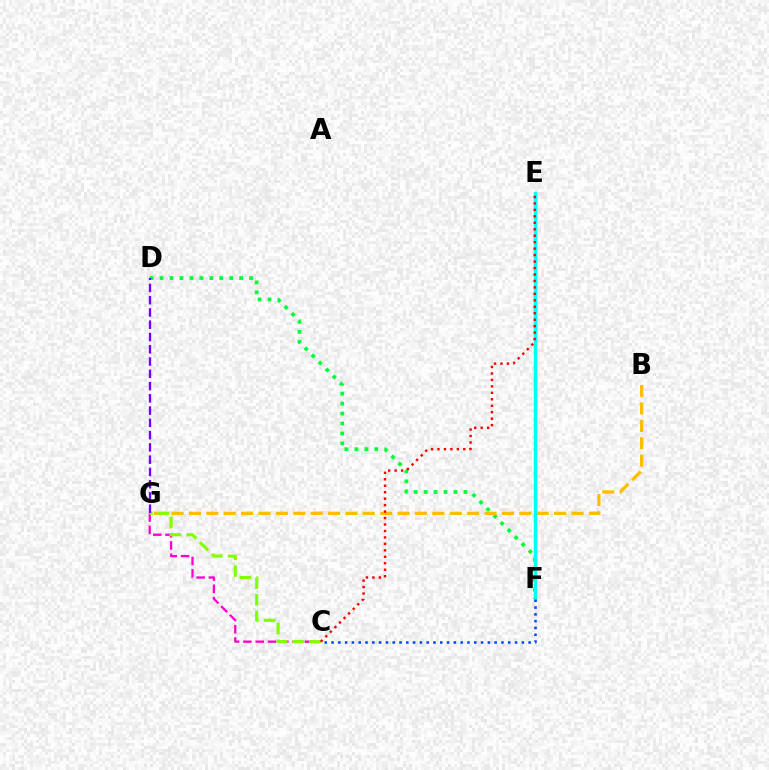{('D', 'F'): [{'color': '#00ff39', 'line_style': 'dotted', 'thickness': 2.7}], ('C', 'G'): [{'color': '#ff00cf', 'line_style': 'dashed', 'thickness': 1.67}, {'color': '#84ff00', 'line_style': 'dashed', 'thickness': 2.27}], ('B', 'G'): [{'color': '#ffbd00', 'line_style': 'dashed', 'thickness': 2.36}], ('E', 'F'): [{'color': '#00fff6', 'line_style': 'solid', 'thickness': 2.48}], ('C', 'E'): [{'color': '#ff0000', 'line_style': 'dotted', 'thickness': 1.76}], ('C', 'F'): [{'color': '#004bff', 'line_style': 'dotted', 'thickness': 1.85}], ('D', 'G'): [{'color': '#7200ff', 'line_style': 'dashed', 'thickness': 1.67}]}